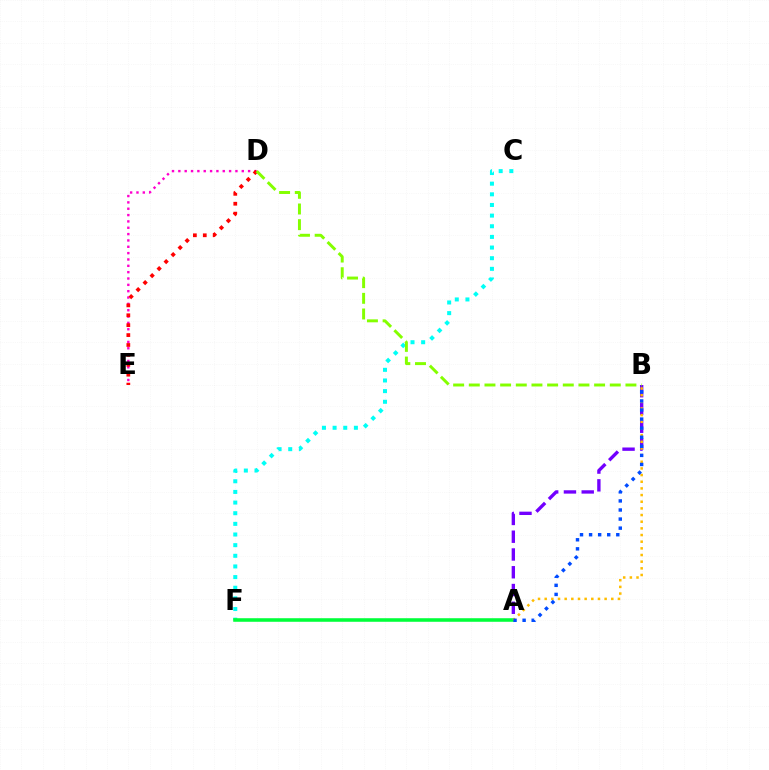{('A', 'B'): [{'color': '#7200ff', 'line_style': 'dashed', 'thickness': 2.41}, {'color': '#ffbd00', 'line_style': 'dotted', 'thickness': 1.81}, {'color': '#004bff', 'line_style': 'dotted', 'thickness': 2.46}], ('C', 'F'): [{'color': '#00fff6', 'line_style': 'dotted', 'thickness': 2.89}], ('D', 'E'): [{'color': '#ff00cf', 'line_style': 'dotted', 'thickness': 1.72}, {'color': '#ff0000', 'line_style': 'dotted', 'thickness': 2.69}], ('A', 'F'): [{'color': '#00ff39', 'line_style': 'solid', 'thickness': 2.56}], ('B', 'D'): [{'color': '#84ff00', 'line_style': 'dashed', 'thickness': 2.13}]}